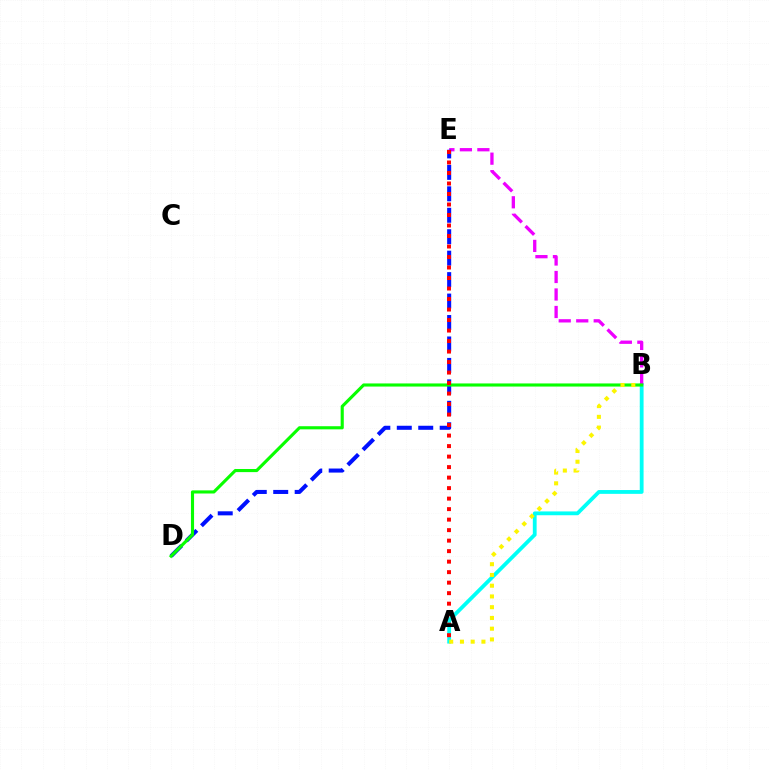{('A', 'B'): [{'color': '#00fff6', 'line_style': 'solid', 'thickness': 2.74}, {'color': '#fcf500', 'line_style': 'dotted', 'thickness': 2.92}], ('B', 'E'): [{'color': '#ee00ff', 'line_style': 'dashed', 'thickness': 2.38}], ('D', 'E'): [{'color': '#0010ff', 'line_style': 'dashed', 'thickness': 2.91}], ('B', 'D'): [{'color': '#08ff00', 'line_style': 'solid', 'thickness': 2.25}], ('A', 'E'): [{'color': '#ff0000', 'line_style': 'dotted', 'thickness': 2.85}]}